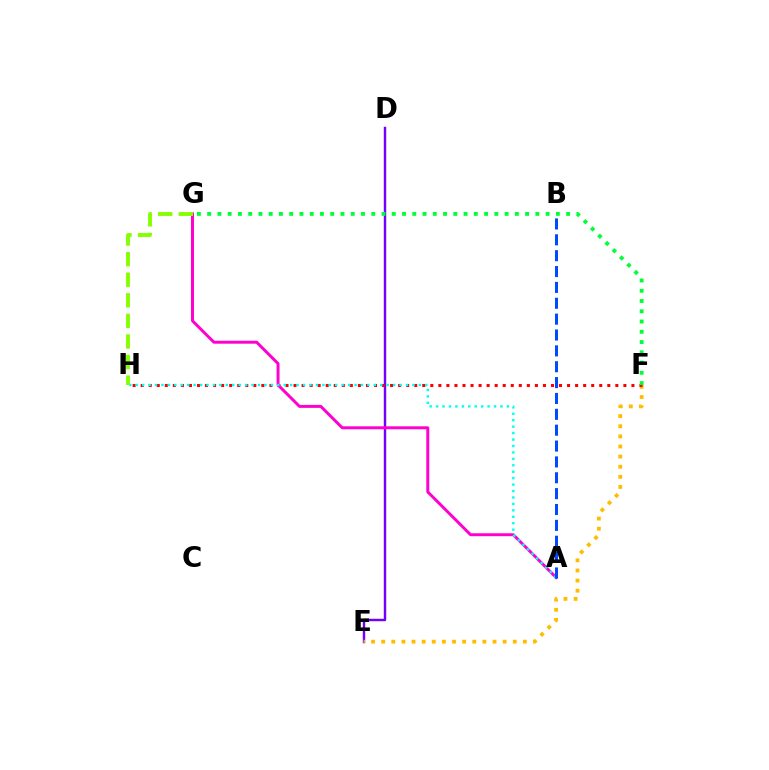{('D', 'E'): [{'color': '#7200ff', 'line_style': 'solid', 'thickness': 1.75}], ('E', 'F'): [{'color': '#ffbd00', 'line_style': 'dotted', 'thickness': 2.75}], ('F', 'H'): [{'color': '#ff0000', 'line_style': 'dotted', 'thickness': 2.19}], ('A', 'G'): [{'color': '#ff00cf', 'line_style': 'solid', 'thickness': 2.13}], ('A', 'H'): [{'color': '#00fff6', 'line_style': 'dotted', 'thickness': 1.75}], ('A', 'B'): [{'color': '#004bff', 'line_style': 'dashed', 'thickness': 2.16}], ('F', 'G'): [{'color': '#00ff39', 'line_style': 'dotted', 'thickness': 2.79}], ('G', 'H'): [{'color': '#84ff00', 'line_style': 'dashed', 'thickness': 2.8}]}